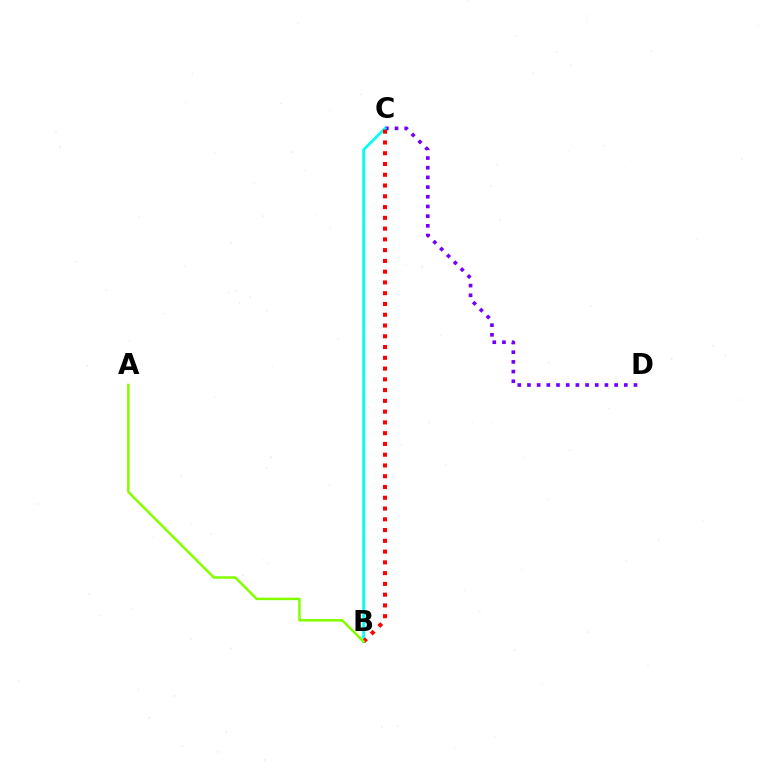{('C', 'D'): [{'color': '#7200ff', 'line_style': 'dotted', 'thickness': 2.63}], ('B', 'C'): [{'color': '#00fff6', 'line_style': 'solid', 'thickness': 1.96}, {'color': '#ff0000', 'line_style': 'dotted', 'thickness': 2.93}], ('A', 'B'): [{'color': '#84ff00', 'line_style': 'solid', 'thickness': 1.82}]}